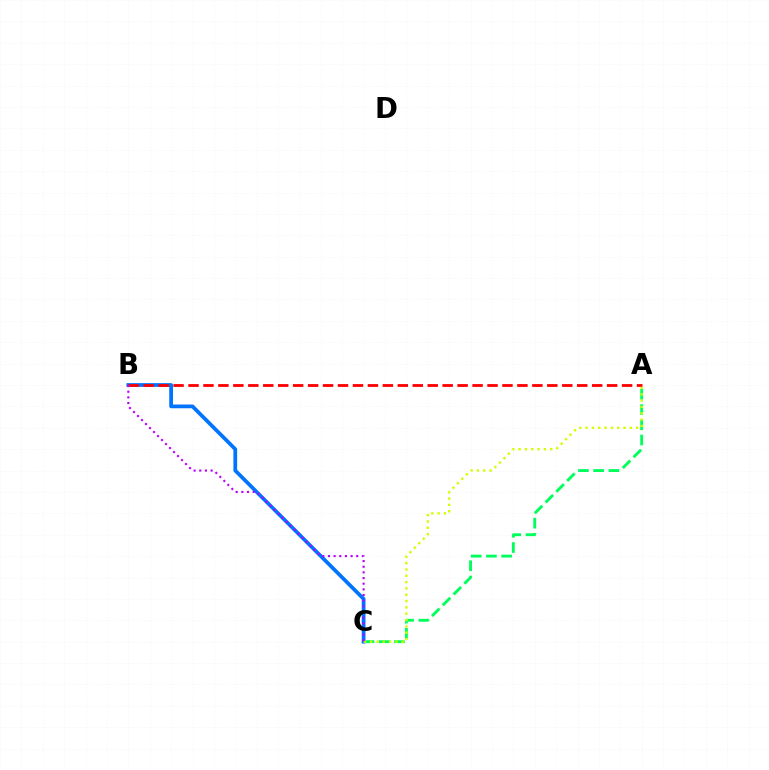{('A', 'C'): [{'color': '#00ff5c', 'line_style': 'dashed', 'thickness': 2.07}, {'color': '#d1ff00', 'line_style': 'dotted', 'thickness': 1.72}], ('B', 'C'): [{'color': '#0074ff', 'line_style': 'solid', 'thickness': 2.7}, {'color': '#b900ff', 'line_style': 'dotted', 'thickness': 1.54}], ('A', 'B'): [{'color': '#ff0000', 'line_style': 'dashed', 'thickness': 2.03}]}